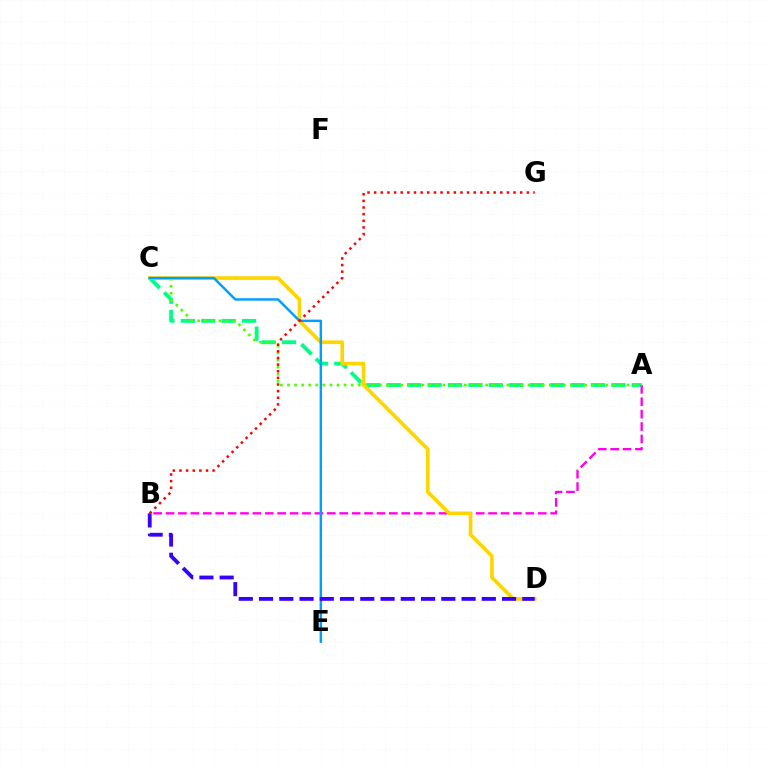{('A', 'C'): [{'color': '#00ff86', 'line_style': 'dashed', 'thickness': 2.77}, {'color': '#4fff00', 'line_style': 'dotted', 'thickness': 1.92}], ('A', 'B'): [{'color': '#ff00ed', 'line_style': 'dashed', 'thickness': 1.69}], ('C', 'D'): [{'color': '#ffd500', 'line_style': 'solid', 'thickness': 2.63}], ('C', 'E'): [{'color': '#009eff', 'line_style': 'solid', 'thickness': 1.76}], ('B', 'D'): [{'color': '#3700ff', 'line_style': 'dashed', 'thickness': 2.75}], ('B', 'G'): [{'color': '#ff0000', 'line_style': 'dotted', 'thickness': 1.8}]}